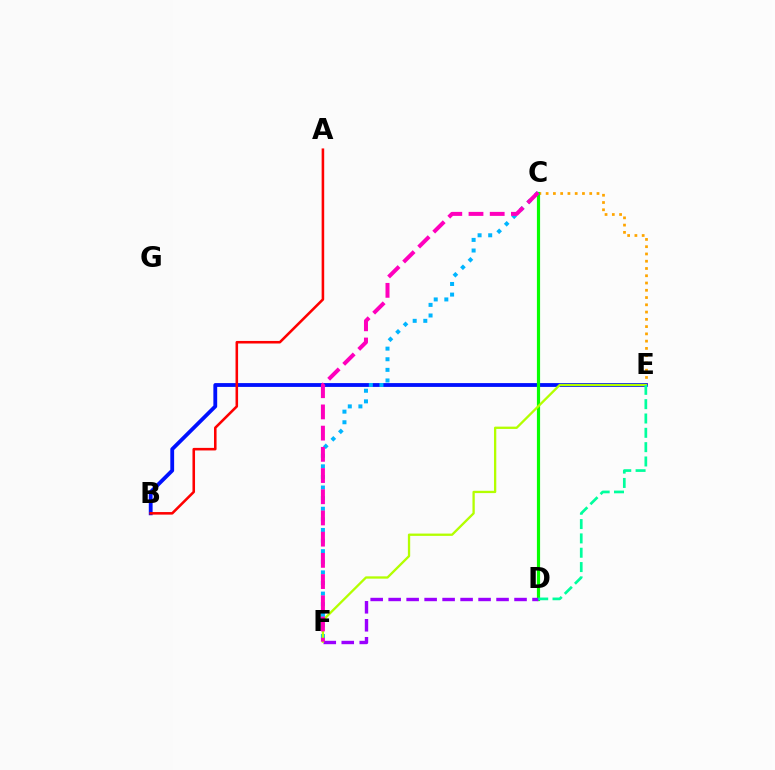{('C', 'E'): [{'color': '#ffa500', 'line_style': 'dotted', 'thickness': 1.97}], ('B', 'E'): [{'color': '#0010ff', 'line_style': 'solid', 'thickness': 2.74}], ('C', 'D'): [{'color': '#08ff00', 'line_style': 'solid', 'thickness': 2.29}], ('A', 'B'): [{'color': '#ff0000', 'line_style': 'solid', 'thickness': 1.84}], ('D', 'F'): [{'color': '#9b00ff', 'line_style': 'dashed', 'thickness': 2.44}], ('C', 'F'): [{'color': '#00b5ff', 'line_style': 'dotted', 'thickness': 2.88}, {'color': '#ff00bd', 'line_style': 'dashed', 'thickness': 2.88}], ('E', 'F'): [{'color': '#b3ff00', 'line_style': 'solid', 'thickness': 1.66}], ('D', 'E'): [{'color': '#00ff9d', 'line_style': 'dashed', 'thickness': 1.95}]}